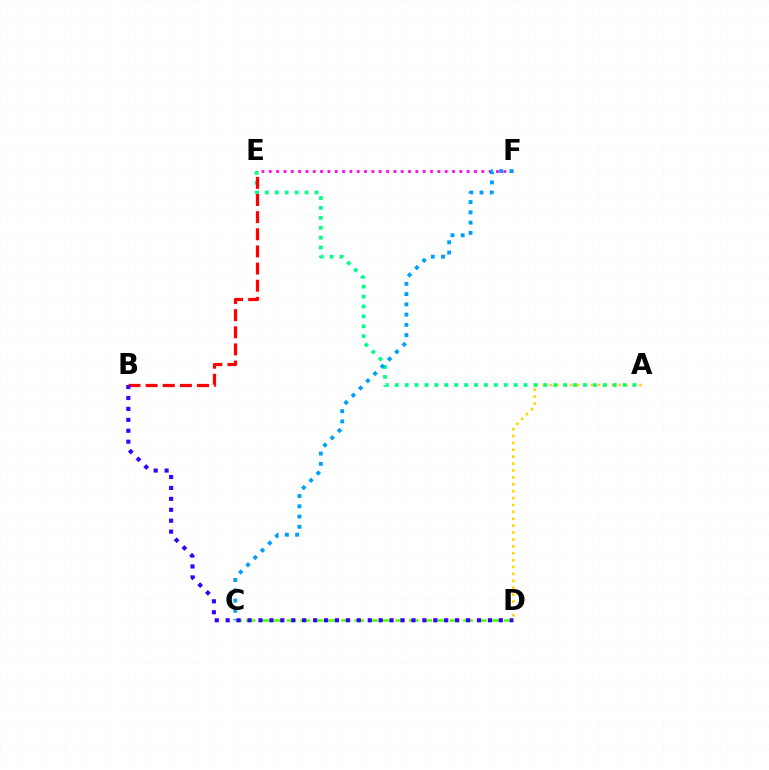{('C', 'D'): [{'color': '#4fff00', 'line_style': 'dashed', 'thickness': 1.84}], ('A', 'D'): [{'color': '#ffd500', 'line_style': 'dotted', 'thickness': 1.87}], ('A', 'E'): [{'color': '#00ff86', 'line_style': 'dotted', 'thickness': 2.69}], ('B', 'E'): [{'color': '#ff0000', 'line_style': 'dashed', 'thickness': 2.33}], ('E', 'F'): [{'color': '#ff00ed', 'line_style': 'dotted', 'thickness': 1.99}], ('C', 'F'): [{'color': '#009eff', 'line_style': 'dotted', 'thickness': 2.79}], ('B', 'D'): [{'color': '#3700ff', 'line_style': 'dotted', 'thickness': 2.97}]}